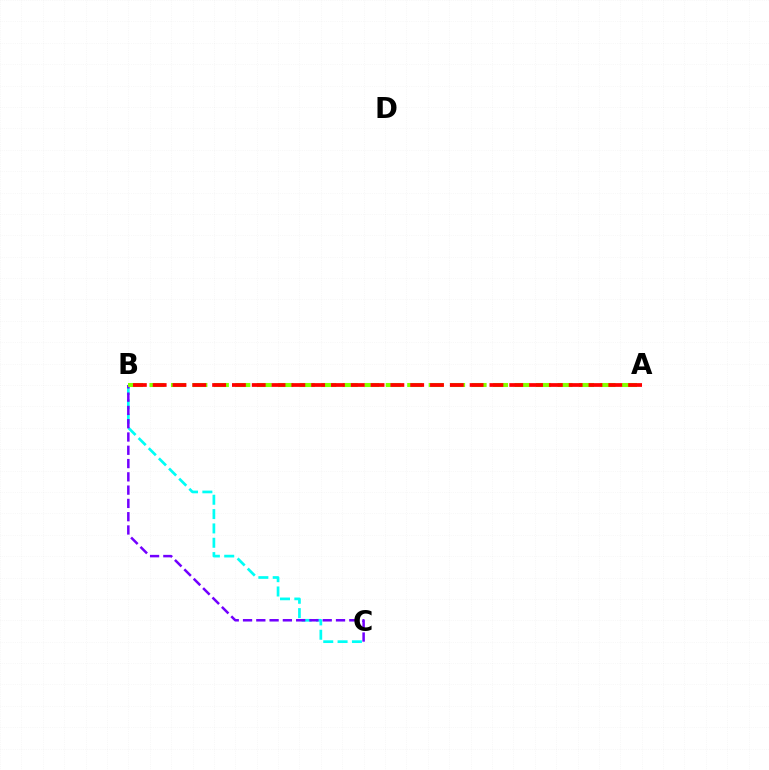{('B', 'C'): [{'color': '#00fff6', 'line_style': 'dashed', 'thickness': 1.95}, {'color': '#7200ff', 'line_style': 'dashed', 'thickness': 1.8}], ('A', 'B'): [{'color': '#84ff00', 'line_style': 'dashed', 'thickness': 2.92}, {'color': '#ff0000', 'line_style': 'dashed', 'thickness': 2.69}]}